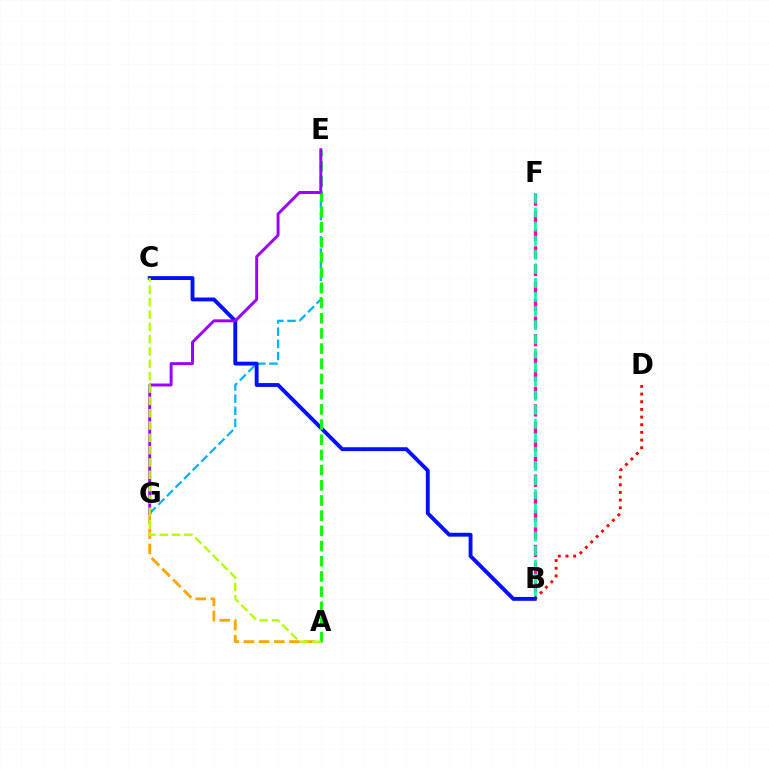{('B', 'F'): [{'color': '#ff00bd', 'line_style': 'dashed', 'thickness': 2.39}, {'color': '#00ff9d', 'line_style': 'dashed', 'thickness': 1.91}], ('B', 'D'): [{'color': '#ff0000', 'line_style': 'dotted', 'thickness': 2.08}], ('E', 'G'): [{'color': '#00b5ff', 'line_style': 'dashed', 'thickness': 1.65}, {'color': '#9b00ff', 'line_style': 'solid', 'thickness': 2.12}], ('B', 'C'): [{'color': '#0010ff', 'line_style': 'solid', 'thickness': 2.79}], ('A', 'G'): [{'color': '#ffa500', 'line_style': 'dashed', 'thickness': 2.06}], ('A', 'E'): [{'color': '#08ff00', 'line_style': 'dashed', 'thickness': 2.06}], ('A', 'C'): [{'color': '#b3ff00', 'line_style': 'dashed', 'thickness': 1.67}]}